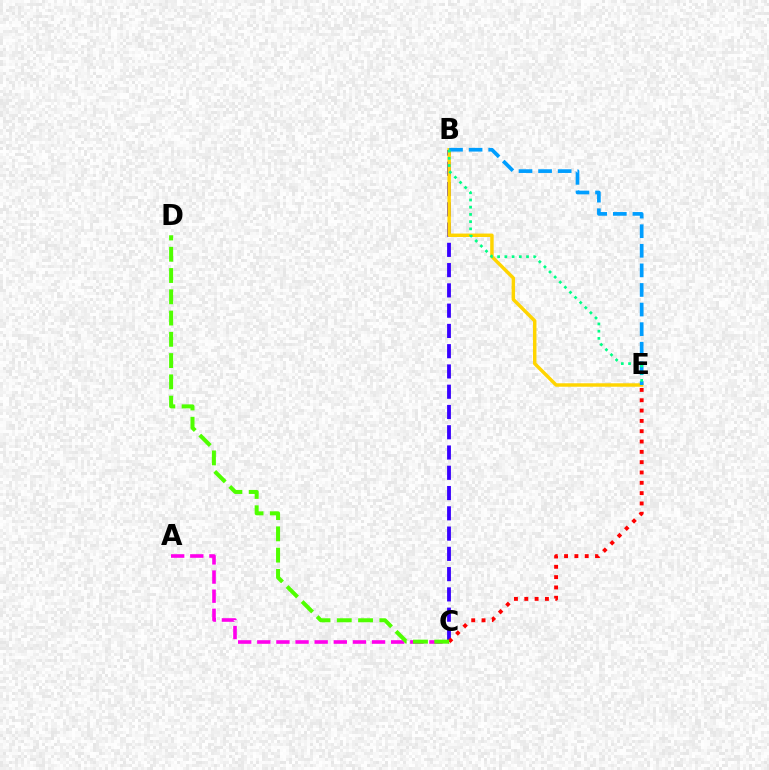{('B', 'C'): [{'color': '#3700ff', 'line_style': 'dashed', 'thickness': 2.75}], ('C', 'E'): [{'color': '#ff0000', 'line_style': 'dotted', 'thickness': 2.8}], ('B', 'E'): [{'color': '#ffd500', 'line_style': 'solid', 'thickness': 2.49}, {'color': '#009eff', 'line_style': 'dashed', 'thickness': 2.66}, {'color': '#00ff86', 'line_style': 'dotted', 'thickness': 1.96}], ('A', 'C'): [{'color': '#ff00ed', 'line_style': 'dashed', 'thickness': 2.6}], ('C', 'D'): [{'color': '#4fff00', 'line_style': 'dashed', 'thickness': 2.89}]}